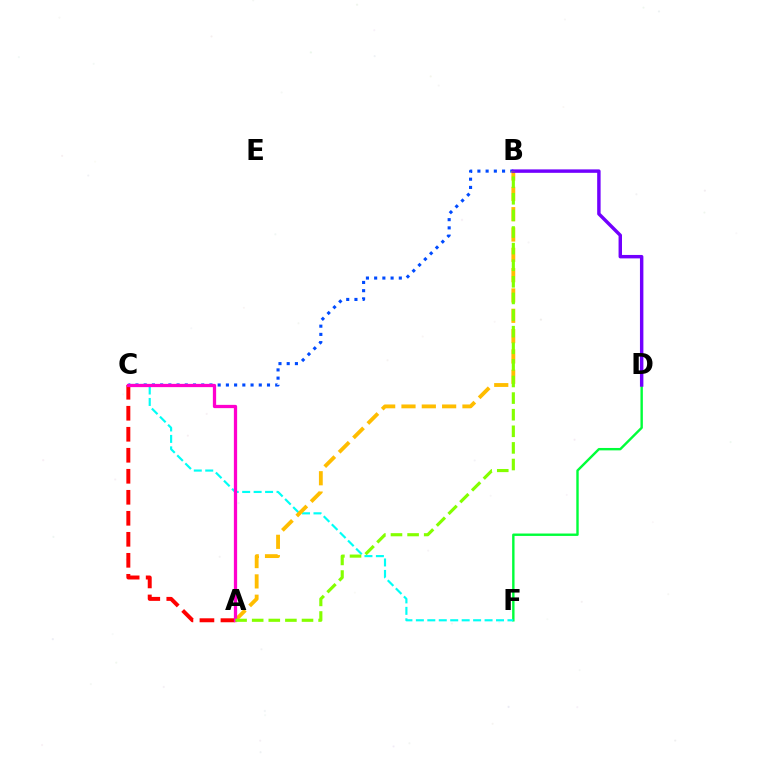{('D', 'F'): [{'color': '#00ff39', 'line_style': 'solid', 'thickness': 1.73}], ('B', 'C'): [{'color': '#004bff', 'line_style': 'dotted', 'thickness': 2.23}], ('C', 'F'): [{'color': '#00fff6', 'line_style': 'dashed', 'thickness': 1.56}], ('A', 'C'): [{'color': '#ff0000', 'line_style': 'dashed', 'thickness': 2.85}, {'color': '#ff00cf', 'line_style': 'solid', 'thickness': 2.35}], ('A', 'B'): [{'color': '#ffbd00', 'line_style': 'dashed', 'thickness': 2.76}, {'color': '#84ff00', 'line_style': 'dashed', 'thickness': 2.26}], ('B', 'D'): [{'color': '#7200ff', 'line_style': 'solid', 'thickness': 2.47}]}